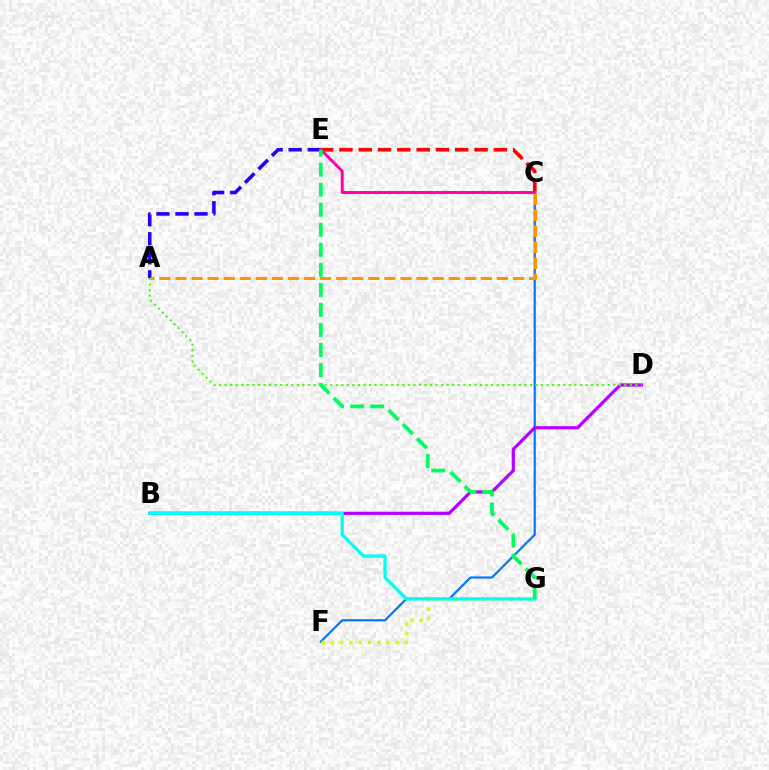{('C', 'F'): [{'color': '#0074ff', 'line_style': 'solid', 'thickness': 1.56}], ('A', 'E'): [{'color': '#2500ff', 'line_style': 'dashed', 'thickness': 2.59}], ('C', 'E'): [{'color': '#ff0000', 'line_style': 'dashed', 'thickness': 2.62}, {'color': '#ff00ac', 'line_style': 'solid', 'thickness': 2.12}], ('F', 'G'): [{'color': '#d1ff00', 'line_style': 'dotted', 'thickness': 2.51}], ('A', 'C'): [{'color': '#ff9400', 'line_style': 'dashed', 'thickness': 2.18}], ('B', 'D'): [{'color': '#b900ff', 'line_style': 'solid', 'thickness': 2.33}], ('B', 'G'): [{'color': '#00fff6', 'line_style': 'solid', 'thickness': 2.35}], ('A', 'D'): [{'color': '#3dff00', 'line_style': 'dotted', 'thickness': 1.51}], ('E', 'G'): [{'color': '#00ff5c', 'line_style': 'dashed', 'thickness': 2.72}]}